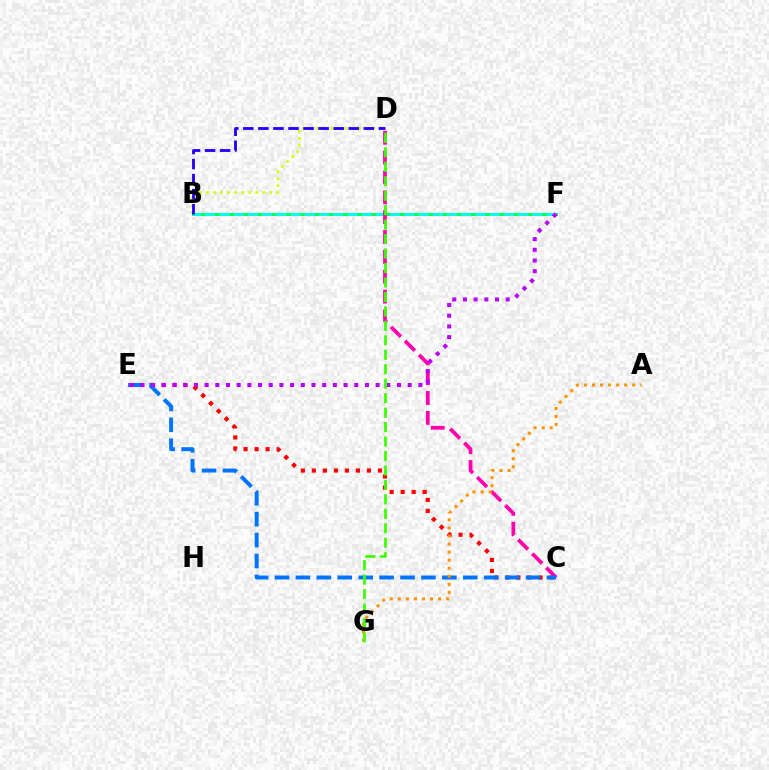{('C', 'E'): [{'color': '#ff0000', 'line_style': 'dotted', 'thickness': 2.99}, {'color': '#0074ff', 'line_style': 'dashed', 'thickness': 2.84}], ('B', 'F'): [{'color': '#00ff5c', 'line_style': 'solid', 'thickness': 2.16}, {'color': '#00fff6', 'line_style': 'dashed', 'thickness': 1.93}], ('B', 'D'): [{'color': '#d1ff00', 'line_style': 'dotted', 'thickness': 1.91}, {'color': '#2500ff', 'line_style': 'dashed', 'thickness': 2.05}], ('C', 'D'): [{'color': '#ff00ac', 'line_style': 'dashed', 'thickness': 2.7}], ('E', 'F'): [{'color': '#b900ff', 'line_style': 'dotted', 'thickness': 2.9}], ('A', 'G'): [{'color': '#ff9400', 'line_style': 'dotted', 'thickness': 2.19}], ('D', 'G'): [{'color': '#3dff00', 'line_style': 'dashed', 'thickness': 1.96}]}